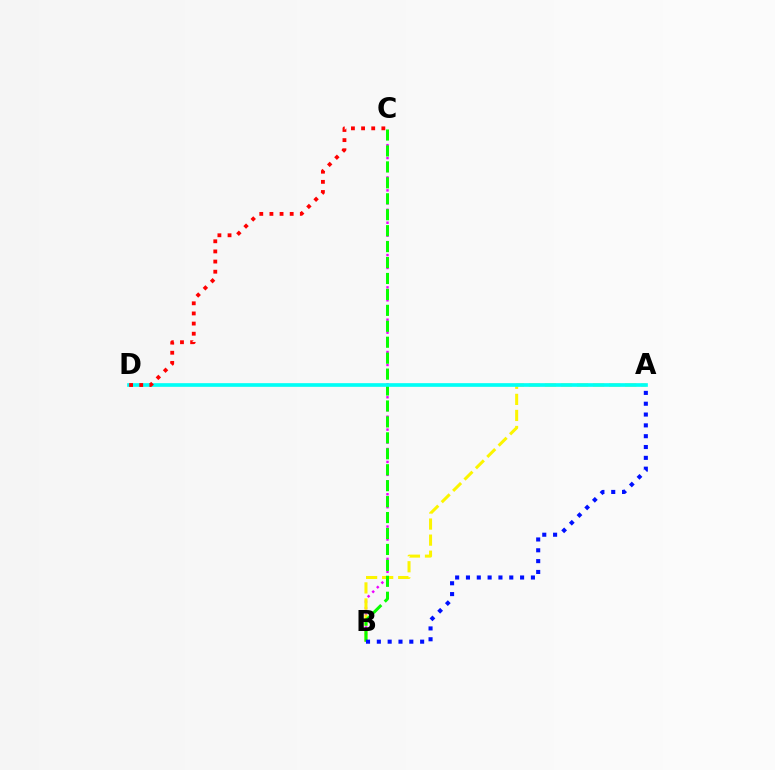{('B', 'C'): [{'color': '#ee00ff', 'line_style': 'dotted', 'thickness': 1.76}, {'color': '#08ff00', 'line_style': 'dashed', 'thickness': 2.17}], ('A', 'B'): [{'color': '#fcf500', 'line_style': 'dashed', 'thickness': 2.18}, {'color': '#0010ff', 'line_style': 'dotted', 'thickness': 2.94}], ('A', 'D'): [{'color': '#00fff6', 'line_style': 'solid', 'thickness': 2.64}], ('C', 'D'): [{'color': '#ff0000', 'line_style': 'dotted', 'thickness': 2.75}]}